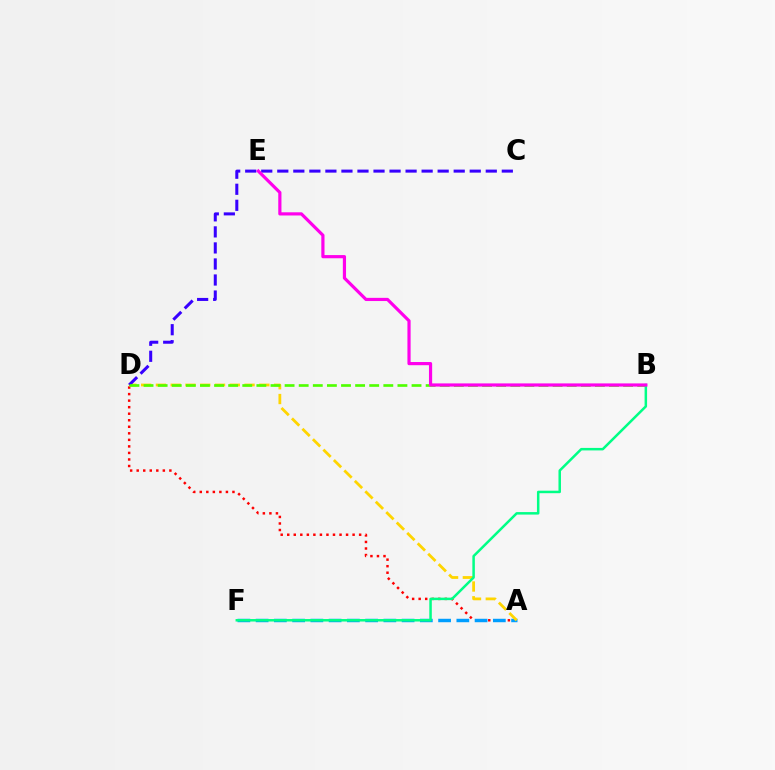{('A', 'D'): [{'color': '#ff0000', 'line_style': 'dotted', 'thickness': 1.78}, {'color': '#ffd500', 'line_style': 'dashed', 'thickness': 2.01}], ('A', 'F'): [{'color': '#009eff', 'line_style': 'dashed', 'thickness': 2.48}], ('C', 'D'): [{'color': '#3700ff', 'line_style': 'dashed', 'thickness': 2.18}], ('B', 'D'): [{'color': '#4fff00', 'line_style': 'dashed', 'thickness': 1.92}], ('B', 'F'): [{'color': '#00ff86', 'line_style': 'solid', 'thickness': 1.8}], ('B', 'E'): [{'color': '#ff00ed', 'line_style': 'solid', 'thickness': 2.29}]}